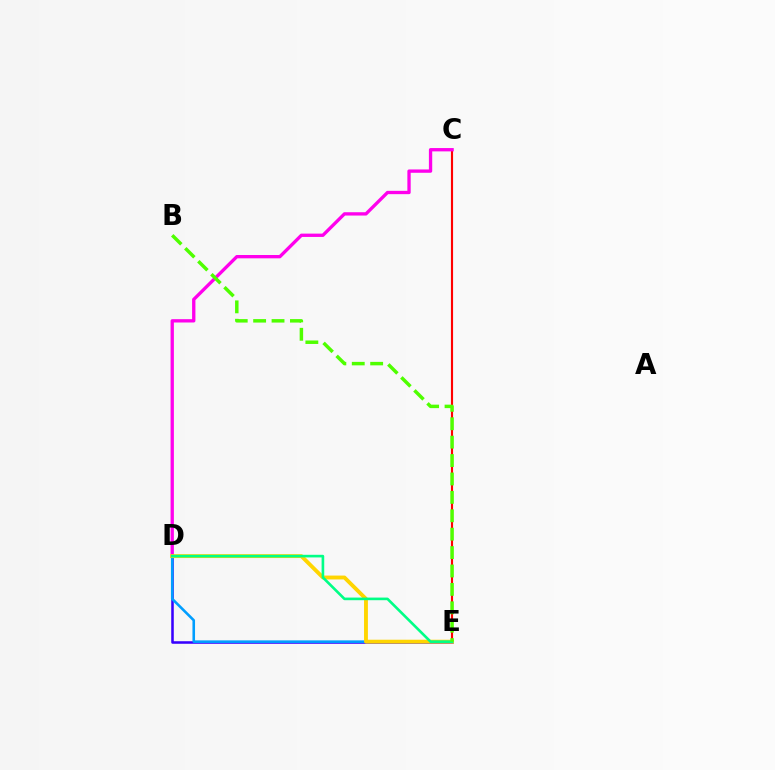{('D', 'E'): [{'color': '#3700ff', 'line_style': 'solid', 'thickness': 1.84}, {'color': '#009eff', 'line_style': 'solid', 'thickness': 1.86}, {'color': '#ffd500', 'line_style': 'solid', 'thickness': 2.79}, {'color': '#00ff86', 'line_style': 'solid', 'thickness': 1.89}], ('C', 'E'): [{'color': '#ff0000', 'line_style': 'solid', 'thickness': 1.54}], ('C', 'D'): [{'color': '#ff00ed', 'line_style': 'solid', 'thickness': 2.39}], ('B', 'E'): [{'color': '#4fff00', 'line_style': 'dashed', 'thickness': 2.5}]}